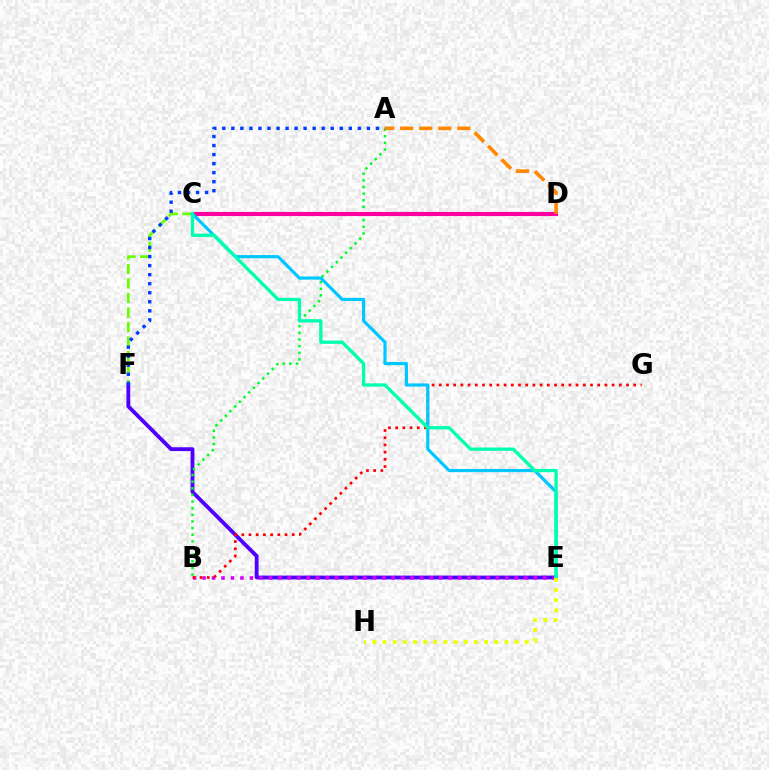{('E', 'F'): [{'color': '#4f00ff', 'line_style': 'solid', 'thickness': 2.76}], ('B', 'E'): [{'color': '#d600ff', 'line_style': 'dotted', 'thickness': 2.57}], ('A', 'B'): [{'color': '#00ff27', 'line_style': 'dotted', 'thickness': 1.8}], ('C', 'D'): [{'color': '#ff00a0', 'line_style': 'solid', 'thickness': 2.97}], ('B', 'G'): [{'color': '#ff0000', 'line_style': 'dotted', 'thickness': 1.96}], ('A', 'D'): [{'color': '#ff8800', 'line_style': 'dashed', 'thickness': 2.59}], ('C', 'F'): [{'color': '#66ff00', 'line_style': 'dashed', 'thickness': 1.97}], ('A', 'F'): [{'color': '#003fff', 'line_style': 'dotted', 'thickness': 2.46}], ('C', 'E'): [{'color': '#00c7ff', 'line_style': 'solid', 'thickness': 2.29}, {'color': '#00ffaf', 'line_style': 'solid', 'thickness': 2.38}], ('E', 'H'): [{'color': '#eeff00', 'line_style': 'dotted', 'thickness': 2.76}]}